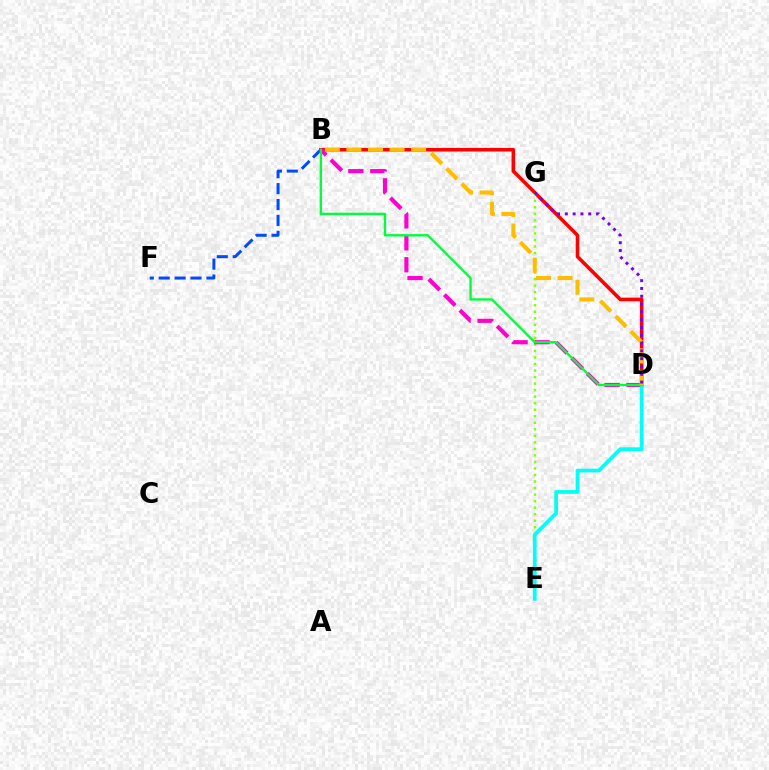{('B', 'D'): [{'color': '#ff0000', 'line_style': 'solid', 'thickness': 2.57}, {'color': '#ff00cf', 'line_style': 'dashed', 'thickness': 2.98}, {'color': '#00ff39', 'line_style': 'solid', 'thickness': 1.7}, {'color': '#ffbd00', 'line_style': 'dashed', 'thickness': 2.93}], ('E', 'G'): [{'color': '#84ff00', 'line_style': 'dotted', 'thickness': 1.77}], ('B', 'F'): [{'color': '#004bff', 'line_style': 'dashed', 'thickness': 2.16}], ('D', 'E'): [{'color': '#00fff6', 'line_style': 'solid', 'thickness': 2.69}], ('D', 'G'): [{'color': '#7200ff', 'line_style': 'dotted', 'thickness': 2.12}]}